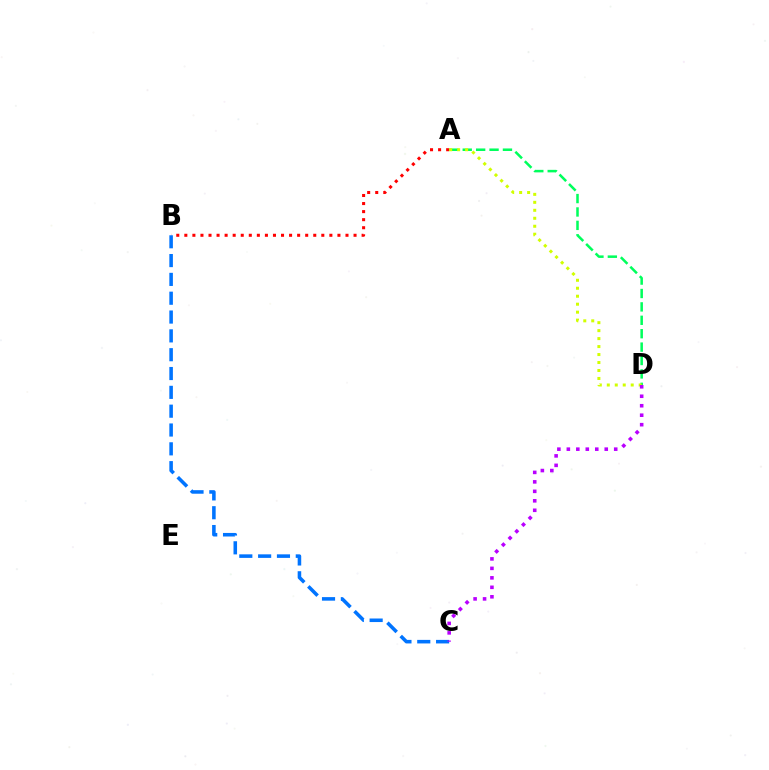{('A', 'D'): [{'color': '#00ff5c', 'line_style': 'dashed', 'thickness': 1.82}, {'color': '#d1ff00', 'line_style': 'dotted', 'thickness': 2.17}], ('A', 'B'): [{'color': '#ff0000', 'line_style': 'dotted', 'thickness': 2.19}], ('B', 'C'): [{'color': '#0074ff', 'line_style': 'dashed', 'thickness': 2.56}], ('C', 'D'): [{'color': '#b900ff', 'line_style': 'dotted', 'thickness': 2.57}]}